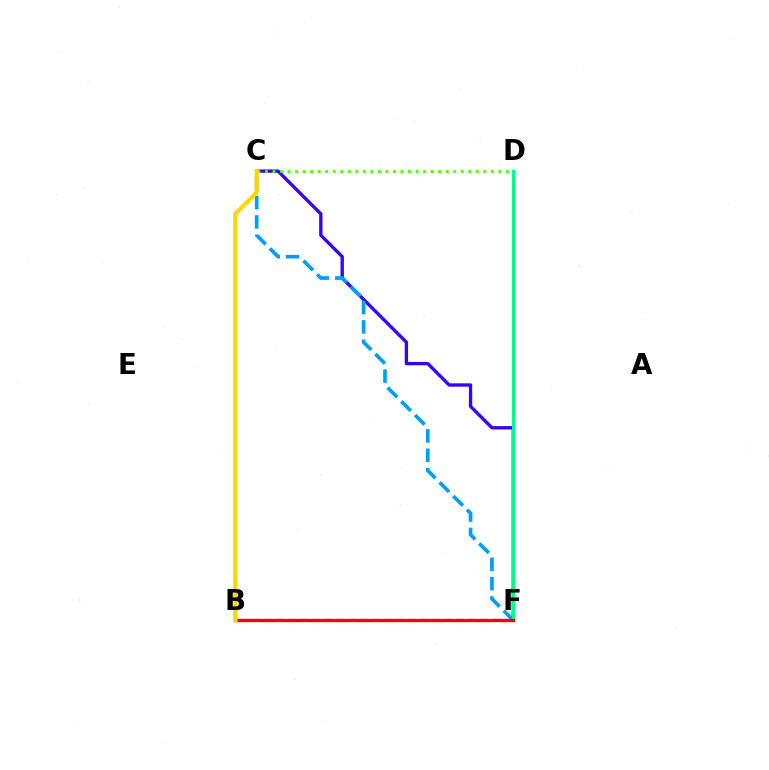{('C', 'F'): [{'color': '#3700ff', 'line_style': 'solid', 'thickness': 2.4}, {'color': '#009eff', 'line_style': 'dashed', 'thickness': 2.63}], ('B', 'F'): [{'color': '#ff00ed', 'line_style': 'dashed', 'thickness': 1.64}, {'color': '#ff0000', 'line_style': 'solid', 'thickness': 2.37}], ('D', 'F'): [{'color': '#00ff86', 'line_style': 'solid', 'thickness': 2.14}], ('C', 'D'): [{'color': '#4fff00', 'line_style': 'dotted', 'thickness': 2.05}], ('B', 'C'): [{'color': '#ffd500', 'line_style': 'solid', 'thickness': 2.98}]}